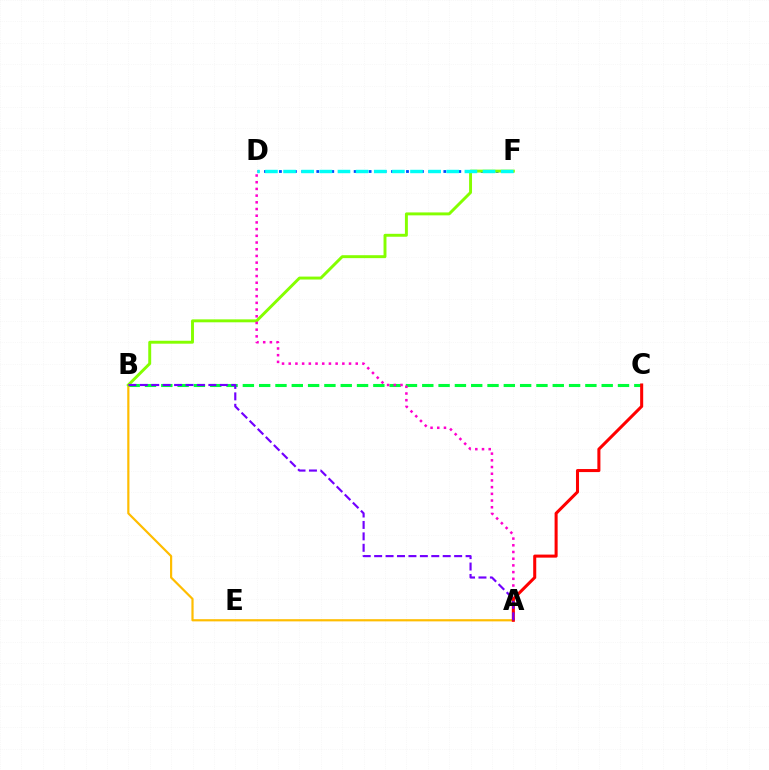{('B', 'C'): [{'color': '#00ff39', 'line_style': 'dashed', 'thickness': 2.22}], ('D', 'F'): [{'color': '#004bff', 'line_style': 'dotted', 'thickness': 2.03}, {'color': '#00fff6', 'line_style': 'dashed', 'thickness': 2.46}], ('A', 'B'): [{'color': '#ffbd00', 'line_style': 'solid', 'thickness': 1.58}, {'color': '#7200ff', 'line_style': 'dashed', 'thickness': 1.55}], ('B', 'F'): [{'color': '#84ff00', 'line_style': 'solid', 'thickness': 2.11}], ('A', 'D'): [{'color': '#ff00cf', 'line_style': 'dotted', 'thickness': 1.82}], ('A', 'C'): [{'color': '#ff0000', 'line_style': 'solid', 'thickness': 2.19}]}